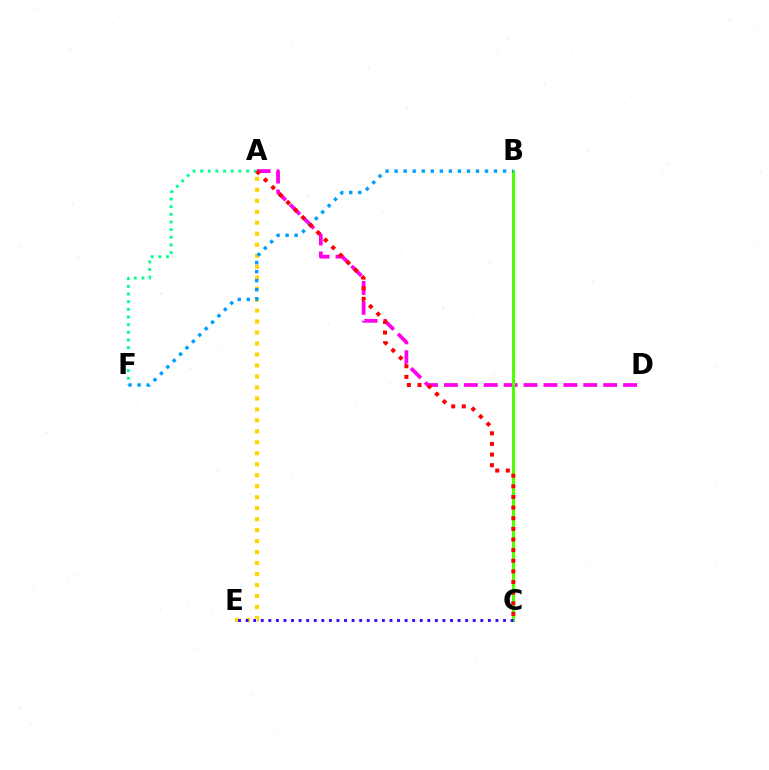{('A', 'D'): [{'color': '#ff00ed', 'line_style': 'dashed', 'thickness': 2.71}], ('A', 'E'): [{'color': '#ffd500', 'line_style': 'dotted', 'thickness': 2.98}], ('B', 'C'): [{'color': '#4fff00', 'line_style': 'solid', 'thickness': 2.21}], ('A', 'F'): [{'color': '#00ff86', 'line_style': 'dotted', 'thickness': 2.08}], ('C', 'E'): [{'color': '#3700ff', 'line_style': 'dotted', 'thickness': 2.06}], ('B', 'F'): [{'color': '#009eff', 'line_style': 'dotted', 'thickness': 2.46}], ('A', 'C'): [{'color': '#ff0000', 'line_style': 'dotted', 'thickness': 2.89}]}